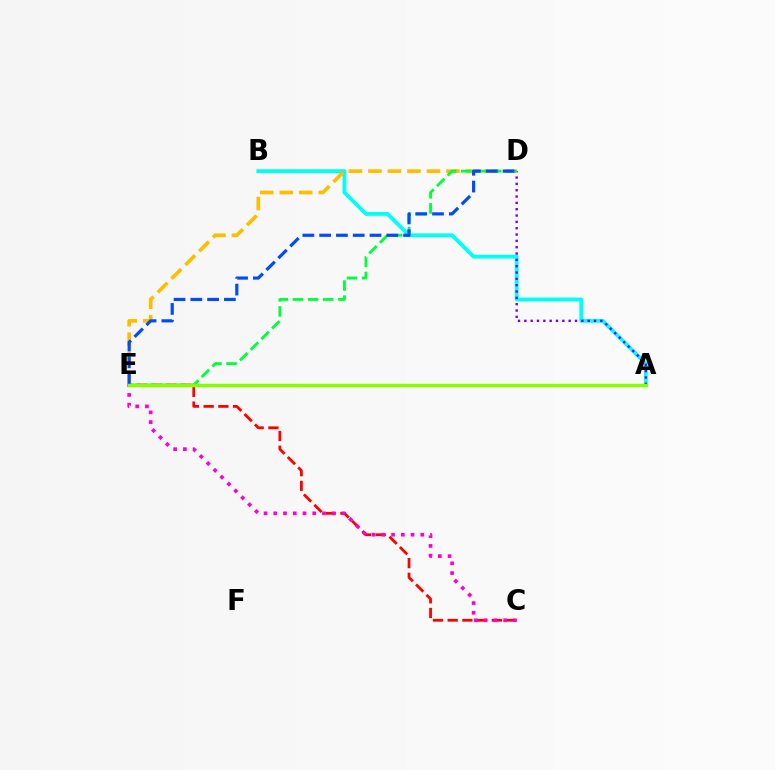{('C', 'E'): [{'color': '#ff0000', 'line_style': 'dashed', 'thickness': 2.0}, {'color': '#ff00cf', 'line_style': 'dotted', 'thickness': 2.65}], ('A', 'B'): [{'color': '#00fff6', 'line_style': 'solid', 'thickness': 2.76}], ('A', 'D'): [{'color': '#7200ff', 'line_style': 'dotted', 'thickness': 1.72}], ('D', 'E'): [{'color': '#ffbd00', 'line_style': 'dashed', 'thickness': 2.65}, {'color': '#00ff39', 'line_style': 'dashed', 'thickness': 2.05}, {'color': '#004bff', 'line_style': 'dashed', 'thickness': 2.28}], ('A', 'E'): [{'color': '#84ff00', 'line_style': 'solid', 'thickness': 2.49}]}